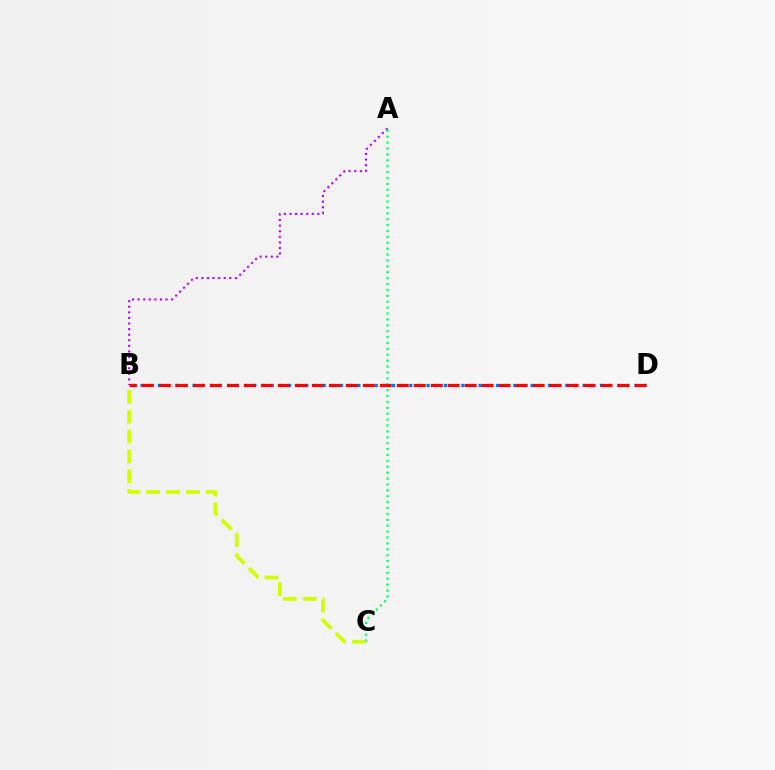{('B', 'D'): [{'color': '#0074ff', 'line_style': 'dotted', 'thickness': 2.36}, {'color': '#ff0000', 'line_style': 'dashed', 'thickness': 2.31}], ('A', 'B'): [{'color': '#b900ff', 'line_style': 'dotted', 'thickness': 1.52}], ('A', 'C'): [{'color': '#00ff5c', 'line_style': 'dotted', 'thickness': 1.6}], ('B', 'C'): [{'color': '#d1ff00', 'line_style': 'dashed', 'thickness': 2.7}]}